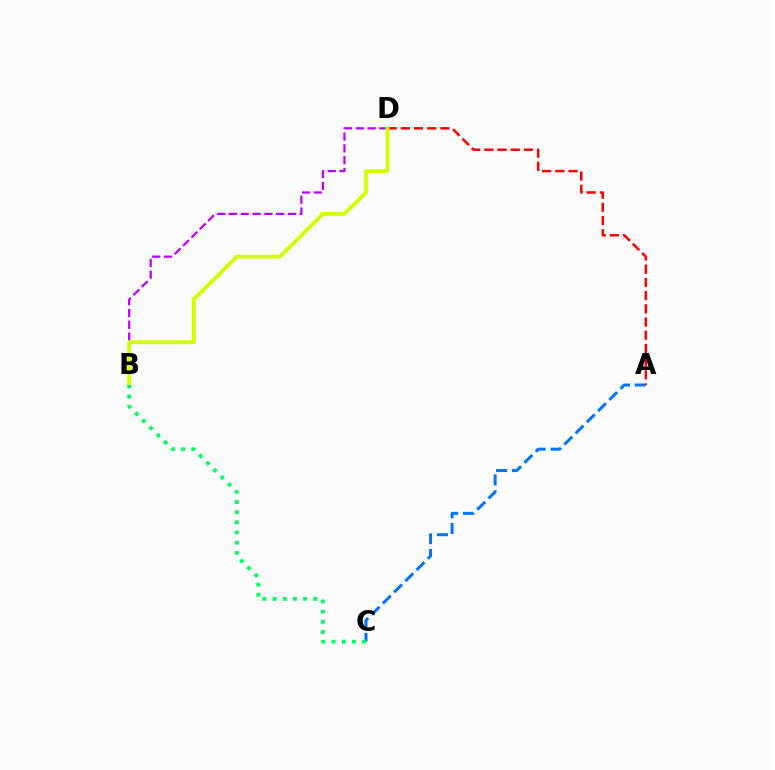{('A', 'C'): [{'color': '#0074ff', 'line_style': 'dashed', 'thickness': 2.15}], ('A', 'D'): [{'color': '#ff0000', 'line_style': 'dashed', 'thickness': 1.79}], ('B', 'D'): [{'color': '#b900ff', 'line_style': 'dashed', 'thickness': 1.6}, {'color': '#d1ff00', 'line_style': 'solid', 'thickness': 2.76}], ('B', 'C'): [{'color': '#00ff5c', 'line_style': 'dotted', 'thickness': 2.76}]}